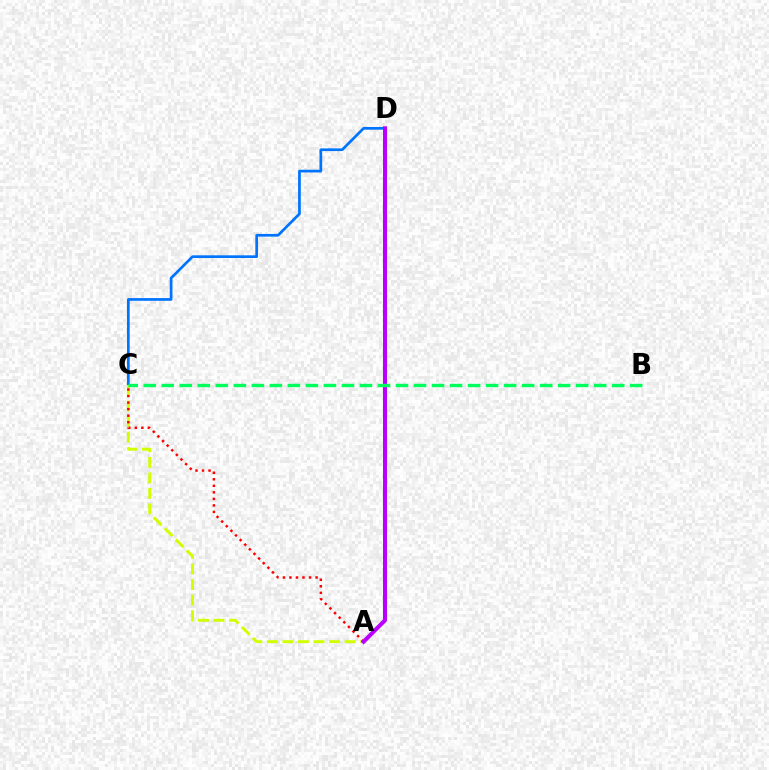{('C', 'D'): [{'color': '#0074ff', 'line_style': 'solid', 'thickness': 1.95}], ('A', 'C'): [{'color': '#d1ff00', 'line_style': 'dashed', 'thickness': 2.11}, {'color': '#ff0000', 'line_style': 'dotted', 'thickness': 1.77}], ('A', 'D'): [{'color': '#b900ff', 'line_style': 'solid', 'thickness': 2.91}], ('B', 'C'): [{'color': '#00ff5c', 'line_style': 'dashed', 'thickness': 2.45}]}